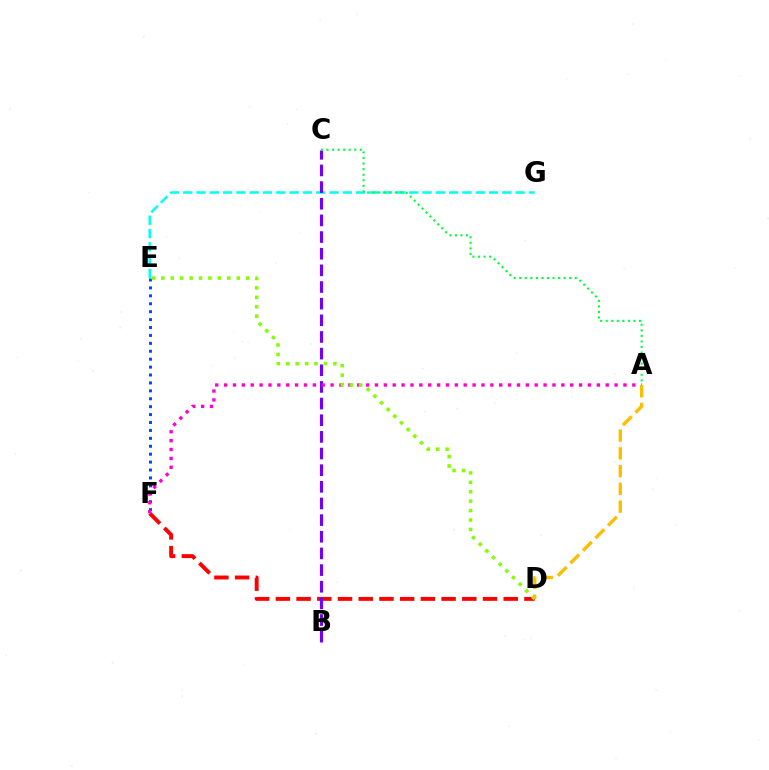{('E', 'F'): [{'color': '#004bff', 'line_style': 'dotted', 'thickness': 2.15}], ('E', 'G'): [{'color': '#00fff6', 'line_style': 'dashed', 'thickness': 1.81}], ('D', 'F'): [{'color': '#ff0000', 'line_style': 'dashed', 'thickness': 2.81}], ('B', 'C'): [{'color': '#7200ff', 'line_style': 'dashed', 'thickness': 2.26}], ('A', 'F'): [{'color': '#ff00cf', 'line_style': 'dotted', 'thickness': 2.41}], ('D', 'E'): [{'color': '#84ff00', 'line_style': 'dotted', 'thickness': 2.56}], ('A', 'C'): [{'color': '#00ff39', 'line_style': 'dotted', 'thickness': 1.51}], ('A', 'D'): [{'color': '#ffbd00', 'line_style': 'dashed', 'thickness': 2.41}]}